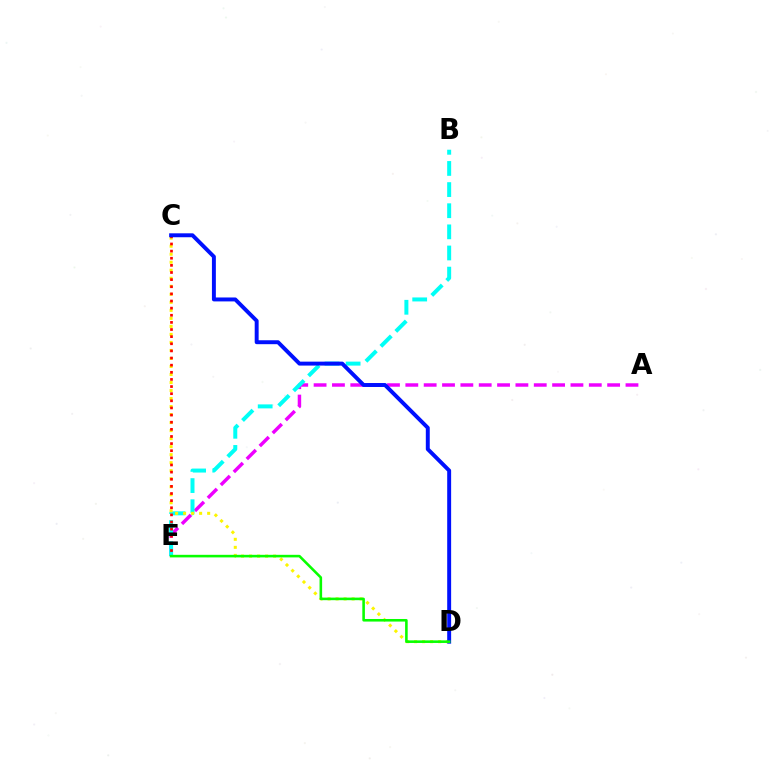{('A', 'E'): [{'color': '#ee00ff', 'line_style': 'dashed', 'thickness': 2.49}], ('B', 'E'): [{'color': '#00fff6', 'line_style': 'dashed', 'thickness': 2.87}], ('C', 'D'): [{'color': '#fcf500', 'line_style': 'dotted', 'thickness': 2.18}, {'color': '#0010ff', 'line_style': 'solid', 'thickness': 2.83}], ('C', 'E'): [{'color': '#ff0000', 'line_style': 'dotted', 'thickness': 1.94}], ('D', 'E'): [{'color': '#08ff00', 'line_style': 'solid', 'thickness': 1.86}]}